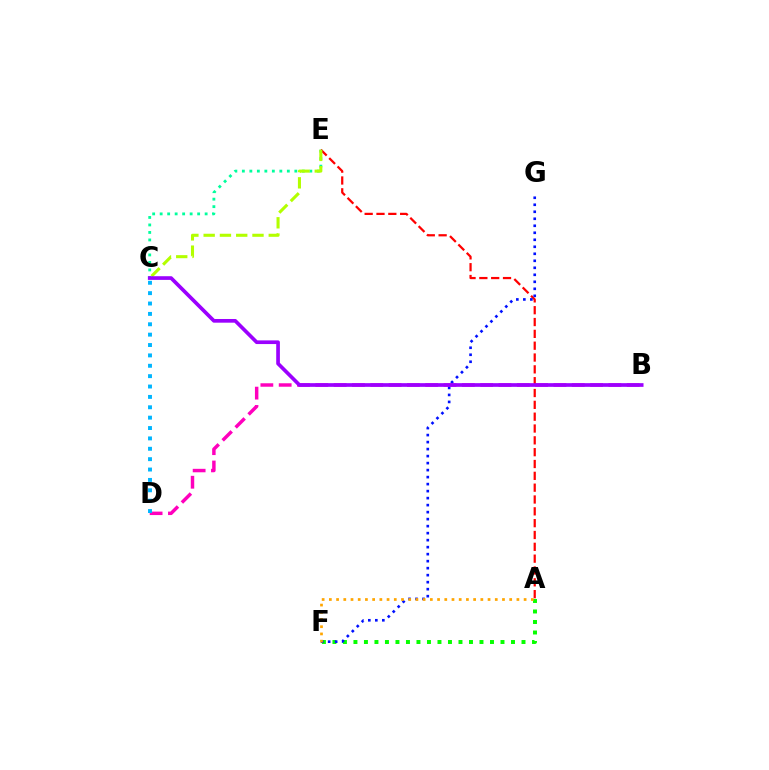{('B', 'D'): [{'color': '#ff00bd', 'line_style': 'dashed', 'thickness': 2.49}], ('C', 'E'): [{'color': '#00ff9d', 'line_style': 'dotted', 'thickness': 2.04}, {'color': '#b3ff00', 'line_style': 'dashed', 'thickness': 2.21}], ('A', 'F'): [{'color': '#08ff00', 'line_style': 'dotted', 'thickness': 2.85}, {'color': '#ffa500', 'line_style': 'dotted', 'thickness': 1.96}], ('A', 'E'): [{'color': '#ff0000', 'line_style': 'dashed', 'thickness': 1.61}], ('F', 'G'): [{'color': '#0010ff', 'line_style': 'dotted', 'thickness': 1.9}], ('C', 'D'): [{'color': '#00b5ff', 'line_style': 'dotted', 'thickness': 2.82}], ('B', 'C'): [{'color': '#9b00ff', 'line_style': 'solid', 'thickness': 2.65}]}